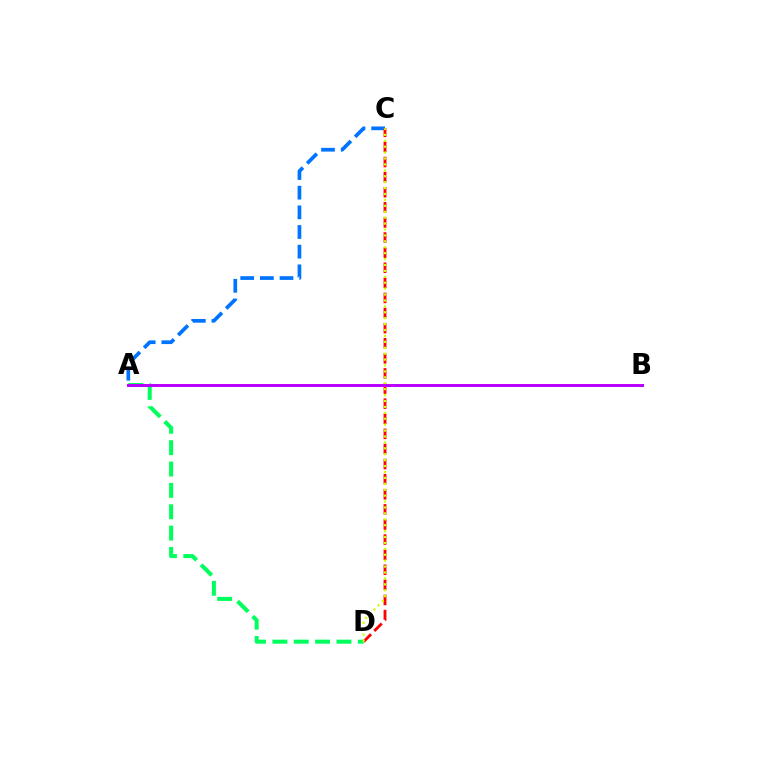{('A', 'D'): [{'color': '#00ff5c', 'line_style': 'dashed', 'thickness': 2.9}], ('A', 'C'): [{'color': '#0074ff', 'line_style': 'dashed', 'thickness': 2.67}], ('C', 'D'): [{'color': '#ff0000', 'line_style': 'dashed', 'thickness': 2.05}, {'color': '#d1ff00', 'line_style': 'dotted', 'thickness': 1.61}], ('A', 'B'): [{'color': '#b900ff', 'line_style': 'solid', 'thickness': 2.13}]}